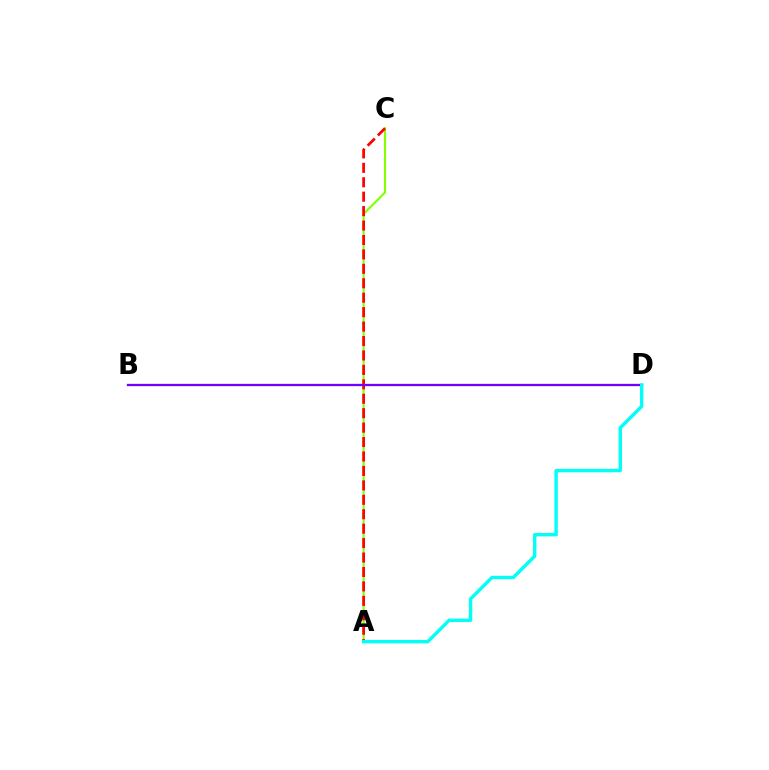{('A', 'C'): [{'color': '#84ff00', 'line_style': 'solid', 'thickness': 1.53}, {'color': '#ff0000', 'line_style': 'dashed', 'thickness': 1.96}], ('B', 'D'): [{'color': '#7200ff', 'line_style': 'solid', 'thickness': 1.66}], ('A', 'D'): [{'color': '#00fff6', 'line_style': 'solid', 'thickness': 2.44}]}